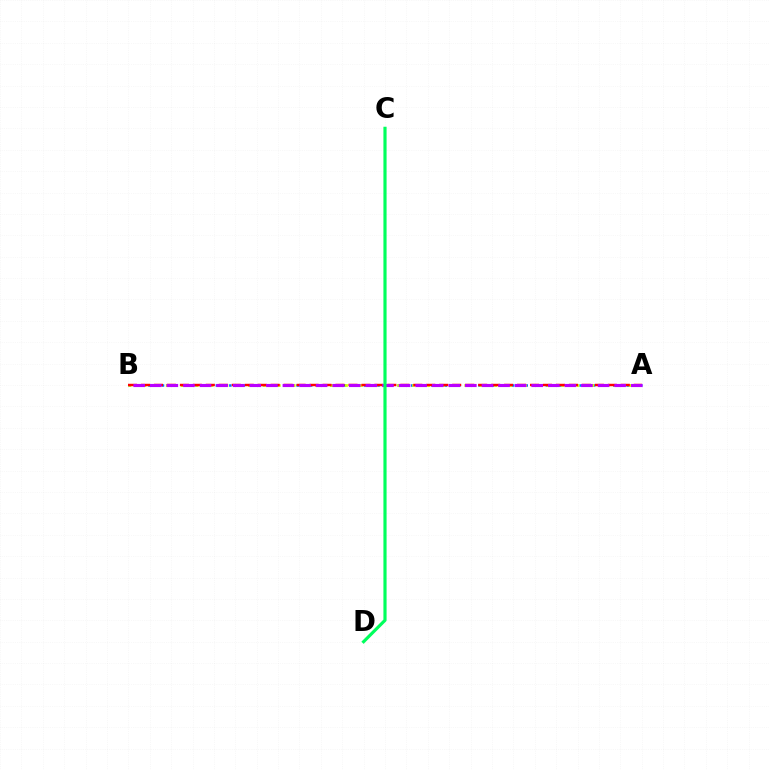{('A', 'B'): [{'color': '#0074ff', 'line_style': 'dotted', 'thickness': 1.83}, {'color': '#d1ff00', 'line_style': 'dotted', 'thickness': 2.03}, {'color': '#ff0000', 'line_style': 'dashed', 'thickness': 1.76}, {'color': '#b900ff', 'line_style': 'dashed', 'thickness': 2.25}], ('C', 'D'): [{'color': '#00ff5c', 'line_style': 'solid', 'thickness': 2.28}]}